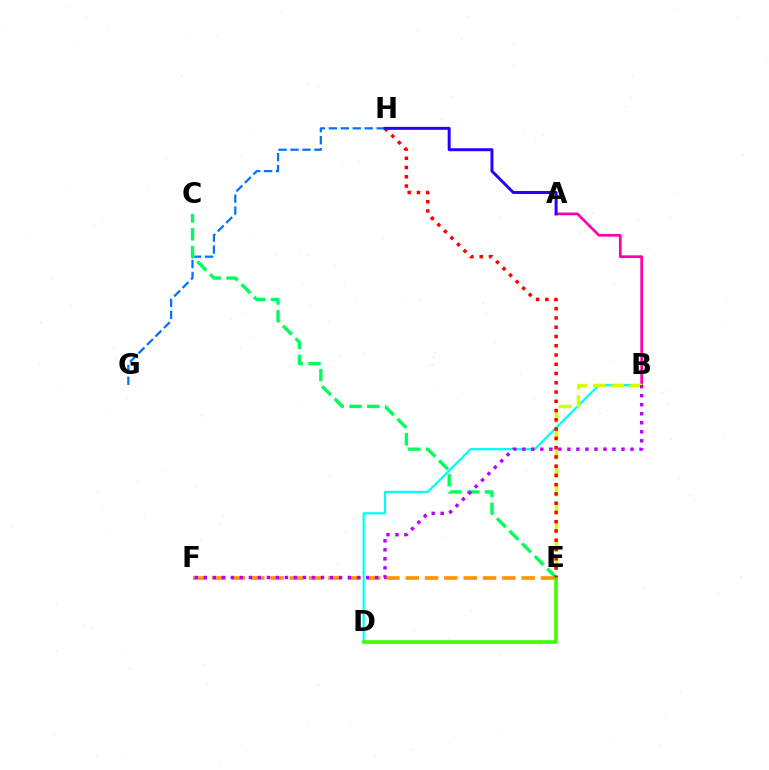{('B', 'D'): [{'color': '#00fff6', 'line_style': 'solid', 'thickness': 1.61}], ('G', 'H'): [{'color': '#0074ff', 'line_style': 'dashed', 'thickness': 1.62}], ('A', 'B'): [{'color': '#ff00ac', 'line_style': 'solid', 'thickness': 1.95}], ('B', 'E'): [{'color': '#d1ff00', 'line_style': 'dashed', 'thickness': 2.5}], ('D', 'E'): [{'color': '#3dff00', 'line_style': 'solid', 'thickness': 2.59}], ('C', 'E'): [{'color': '#00ff5c', 'line_style': 'dashed', 'thickness': 2.42}], ('E', 'H'): [{'color': '#ff0000', 'line_style': 'dotted', 'thickness': 2.52}], ('E', 'F'): [{'color': '#ff9400', 'line_style': 'dashed', 'thickness': 2.62}], ('B', 'F'): [{'color': '#b900ff', 'line_style': 'dotted', 'thickness': 2.45}], ('A', 'H'): [{'color': '#2500ff', 'line_style': 'solid', 'thickness': 2.14}]}